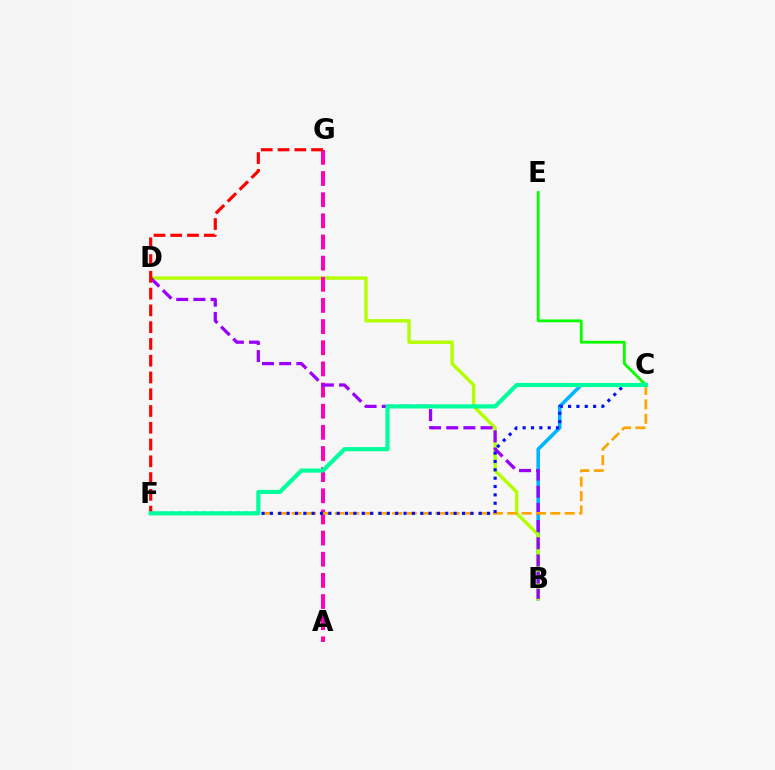{('B', 'C'): [{'color': '#00b5ff', 'line_style': 'solid', 'thickness': 2.58}], ('B', 'D'): [{'color': '#b3ff00', 'line_style': 'solid', 'thickness': 2.45}, {'color': '#9b00ff', 'line_style': 'dashed', 'thickness': 2.33}], ('A', 'G'): [{'color': '#ff00bd', 'line_style': 'dashed', 'thickness': 2.87}], ('C', 'E'): [{'color': '#08ff00', 'line_style': 'solid', 'thickness': 2.03}], ('C', 'F'): [{'color': '#ffa500', 'line_style': 'dashed', 'thickness': 1.95}, {'color': '#0010ff', 'line_style': 'dotted', 'thickness': 2.27}, {'color': '#00ff9d', 'line_style': 'solid', 'thickness': 2.99}], ('F', 'G'): [{'color': '#ff0000', 'line_style': 'dashed', 'thickness': 2.28}]}